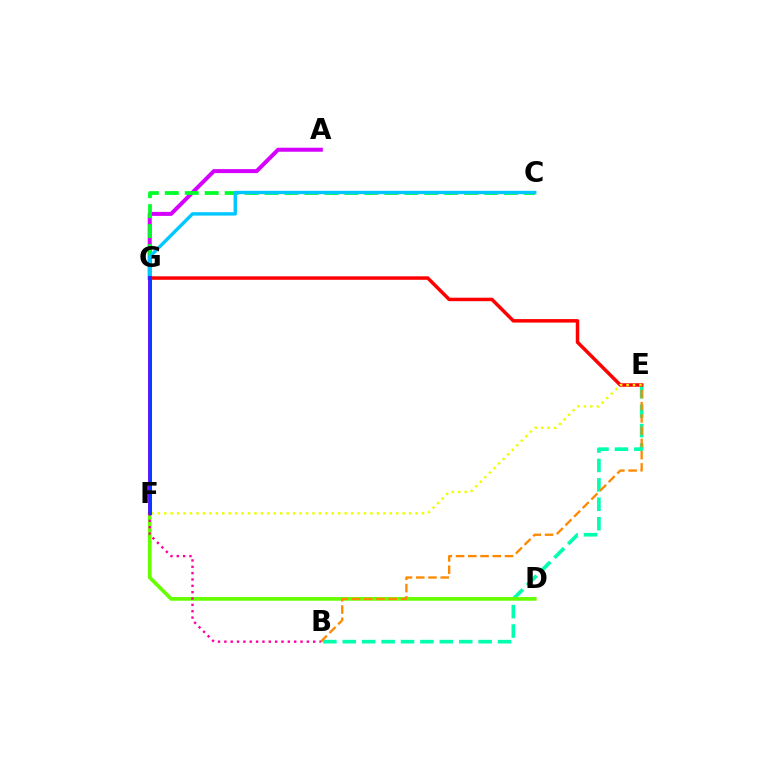{('A', 'G'): [{'color': '#d600ff', 'line_style': 'solid', 'thickness': 2.88}], ('B', 'E'): [{'color': '#00ffaf', 'line_style': 'dashed', 'thickness': 2.64}, {'color': '#ff8800', 'line_style': 'dashed', 'thickness': 1.66}], ('E', 'G'): [{'color': '#ff0000', 'line_style': 'solid', 'thickness': 2.51}], ('E', 'F'): [{'color': '#eeff00', 'line_style': 'dotted', 'thickness': 1.75}], ('D', 'F'): [{'color': '#66ff00', 'line_style': 'solid', 'thickness': 2.66}], ('C', 'G'): [{'color': '#00ff27', 'line_style': 'dashed', 'thickness': 2.71}, {'color': '#00c7ff', 'line_style': 'solid', 'thickness': 2.44}], ('F', 'G'): [{'color': '#4f00ff', 'line_style': 'solid', 'thickness': 2.7}, {'color': '#003fff', 'line_style': 'solid', 'thickness': 2.18}], ('B', 'F'): [{'color': '#ff00a0', 'line_style': 'dotted', 'thickness': 1.72}]}